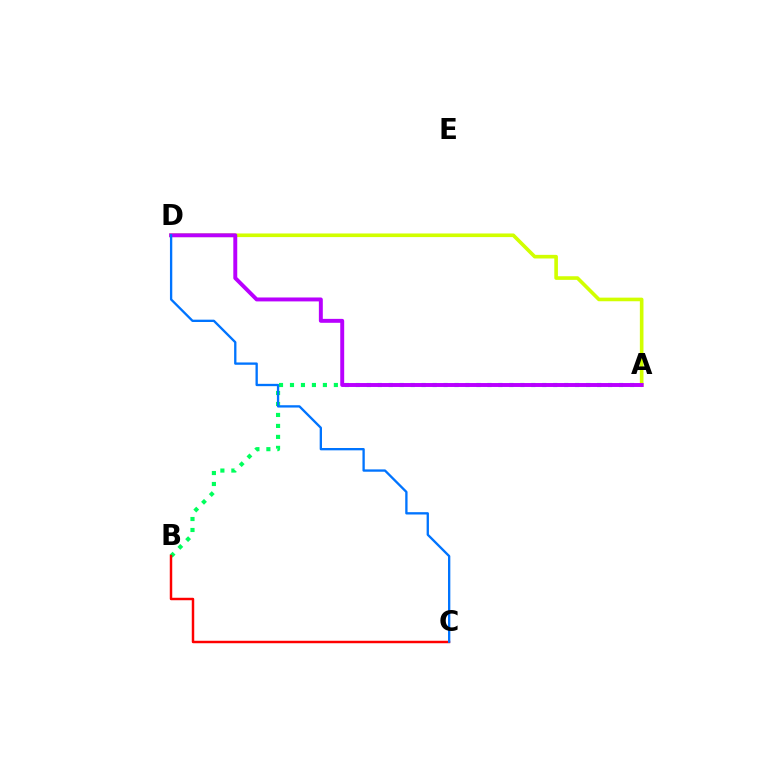{('A', 'B'): [{'color': '#00ff5c', 'line_style': 'dotted', 'thickness': 2.98}], ('A', 'D'): [{'color': '#d1ff00', 'line_style': 'solid', 'thickness': 2.61}, {'color': '#b900ff', 'line_style': 'solid', 'thickness': 2.83}], ('B', 'C'): [{'color': '#ff0000', 'line_style': 'solid', 'thickness': 1.77}], ('C', 'D'): [{'color': '#0074ff', 'line_style': 'solid', 'thickness': 1.67}]}